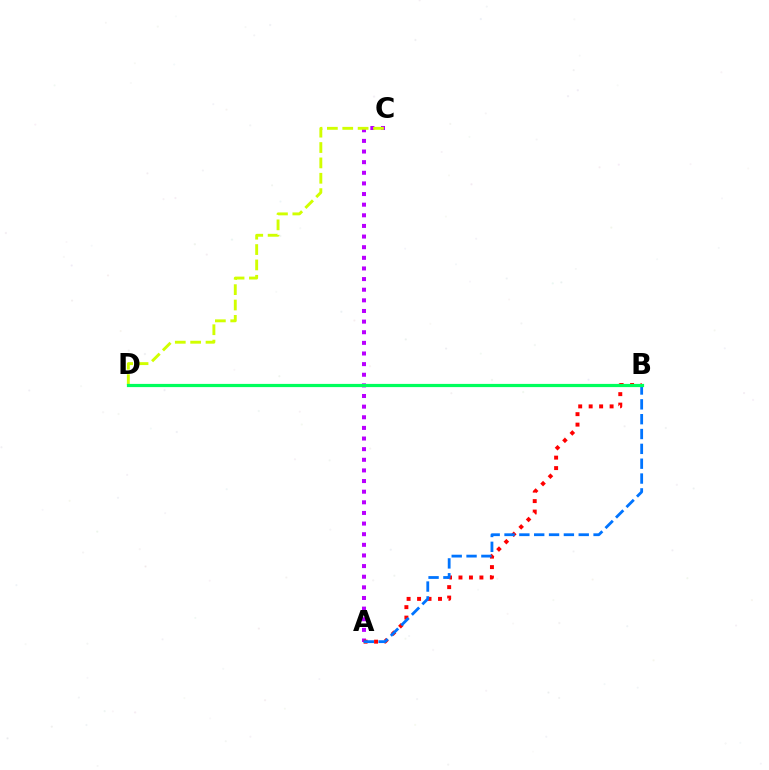{('A', 'C'): [{'color': '#b900ff', 'line_style': 'dotted', 'thickness': 2.89}], ('A', 'B'): [{'color': '#ff0000', 'line_style': 'dotted', 'thickness': 2.84}, {'color': '#0074ff', 'line_style': 'dashed', 'thickness': 2.02}], ('C', 'D'): [{'color': '#d1ff00', 'line_style': 'dashed', 'thickness': 2.09}], ('B', 'D'): [{'color': '#00ff5c', 'line_style': 'solid', 'thickness': 2.31}]}